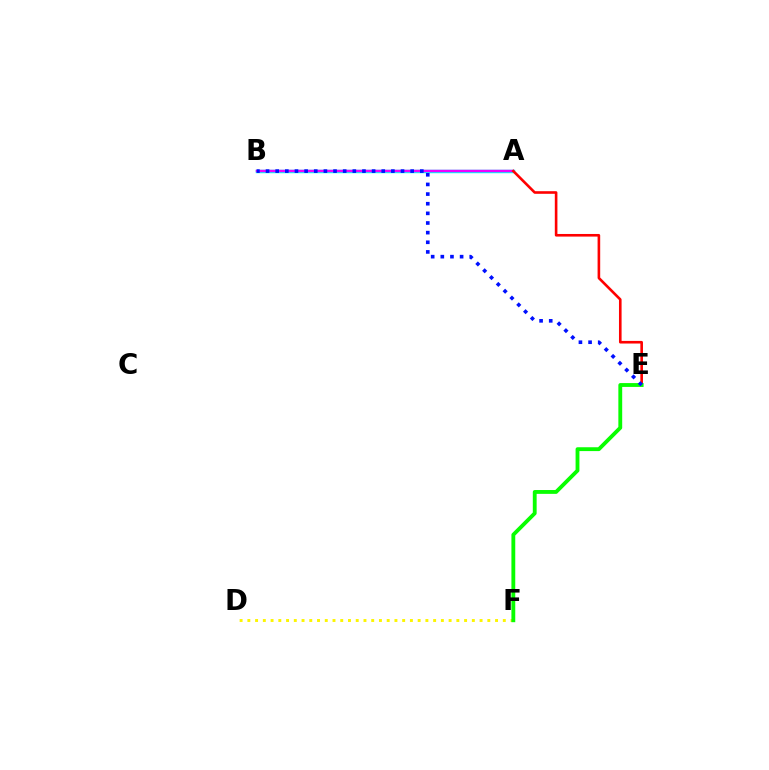{('D', 'F'): [{'color': '#fcf500', 'line_style': 'dotted', 'thickness': 2.1}], ('A', 'B'): [{'color': '#00fff6', 'line_style': 'solid', 'thickness': 2.49}, {'color': '#ee00ff', 'line_style': 'solid', 'thickness': 1.77}], ('A', 'E'): [{'color': '#ff0000', 'line_style': 'solid', 'thickness': 1.88}], ('E', 'F'): [{'color': '#08ff00', 'line_style': 'solid', 'thickness': 2.76}], ('B', 'E'): [{'color': '#0010ff', 'line_style': 'dotted', 'thickness': 2.62}]}